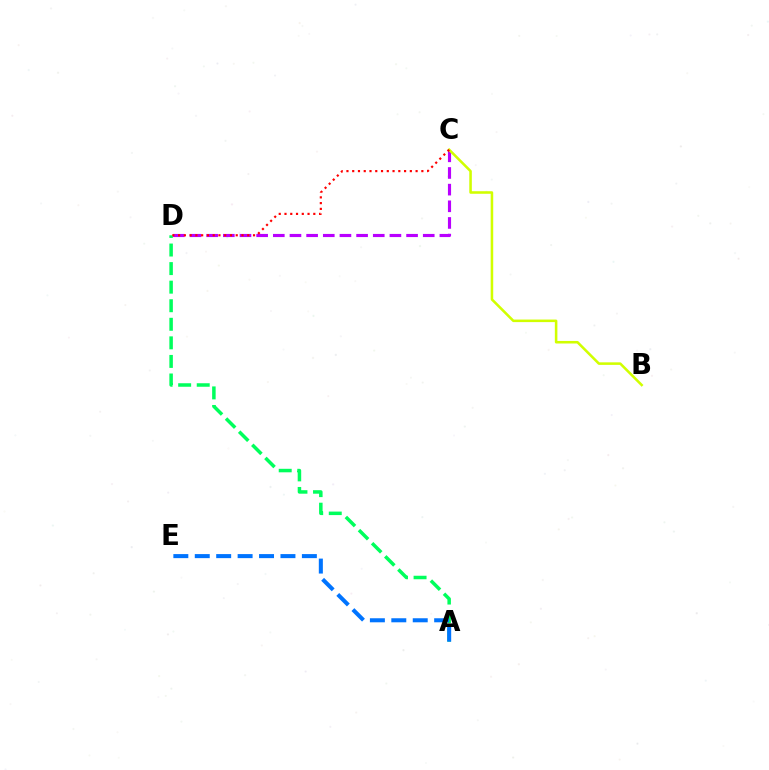{('C', 'D'): [{'color': '#b900ff', 'line_style': 'dashed', 'thickness': 2.26}, {'color': '#ff0000', 'line_style': 'dotted', 'thickness': 1.57}], ('A', 'D'): [{'color': '#00ff5c', 'line_style': 'dashed', 'thickness': 2.52}], ('A', 'E'): [{'color': '#0074ff', 'line_style': 'dashed', 'thickness': 2.91}], ('B', 'C'): [{'color': '#d1ff00', 'line_style': 'solid', 'thickness': 1.84}]}